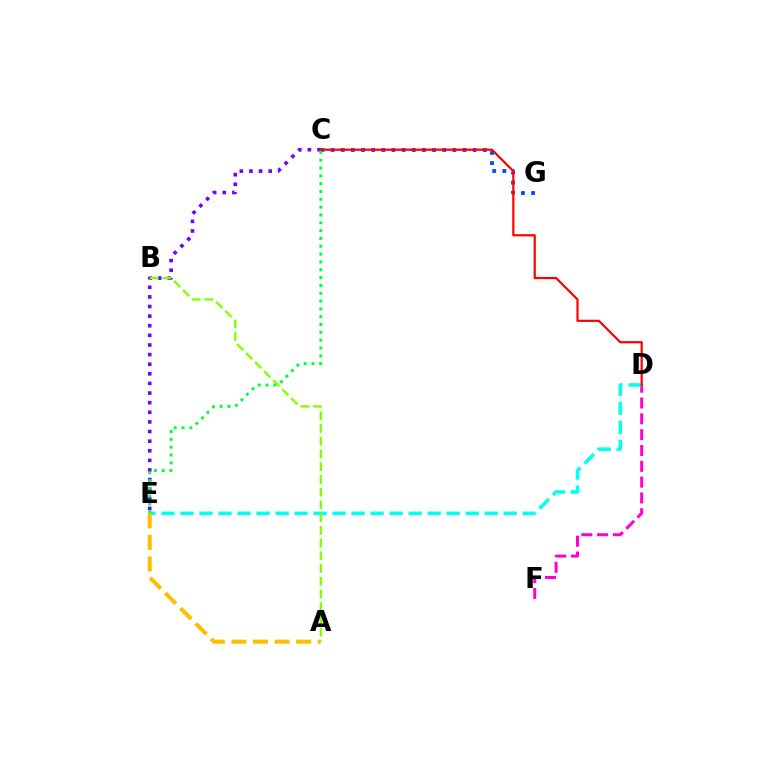{('D', 'F'): [{'color': '#ff00cf', 'line_style': 'dashed', 'thickness': 2.15}], ('C', 'E'): [{'color': '#7200ff', 'line_style': 'dotted', 'thickness': 2.61}, {'color': '#00ff39', 'line_style': 'dotted', 'thickness': 2.13}], ('C', 'G'): [{'color': '#004bff', 'line_style': 'dotted', 'thickness': 2.76}], ('D', 'E'): [{'color': '#00fff6', 'line_style': 'dashed', 'thickness': 2.58}], ('A', 'E'): [{'color': '#ffbd00', 'line_style': 'dashed', 'thickness': 2.93}], ('A', 'B'): [{'color': '#84ff00', 'line_style': 'dashed', 'thickness': 1.73}], ('C', 'D'): [{'color': '#ff0000', 'line_style': 'solid', 'thickness': 1.59}]}